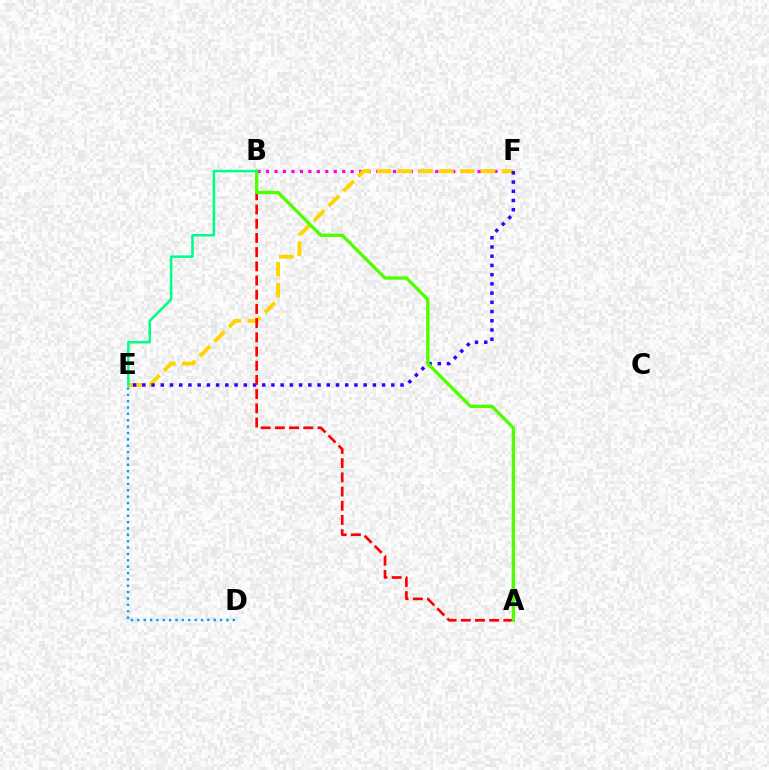{('D', 'E'): [{'color': '#009eff', 'line_style': 'dotted', 'thickness': 1.73}], ('B', 'F'): [{'color': '#ff00ed', 'line_style': 'dotted', 'thickness': 2.3}], ('E', 'F'): [{'color': '#ffd500', 'line_style': 'dashed', 'thickness': 2.83}, {'color': '#3700ff', 'line_style': 'dotted', 'thickness': 2.51}], ('A', 'B'): [{'color': '#ff0000', 'line_style': 'dashed', 'thickness': 1.93}, {'color': '#4fff00', 'line_style': 'solid', 'thickness': 2.41}], ('B', 'E'): [{'color': '#00ff86', 'line_style': 'solid', 'thickness': 1.83}]}